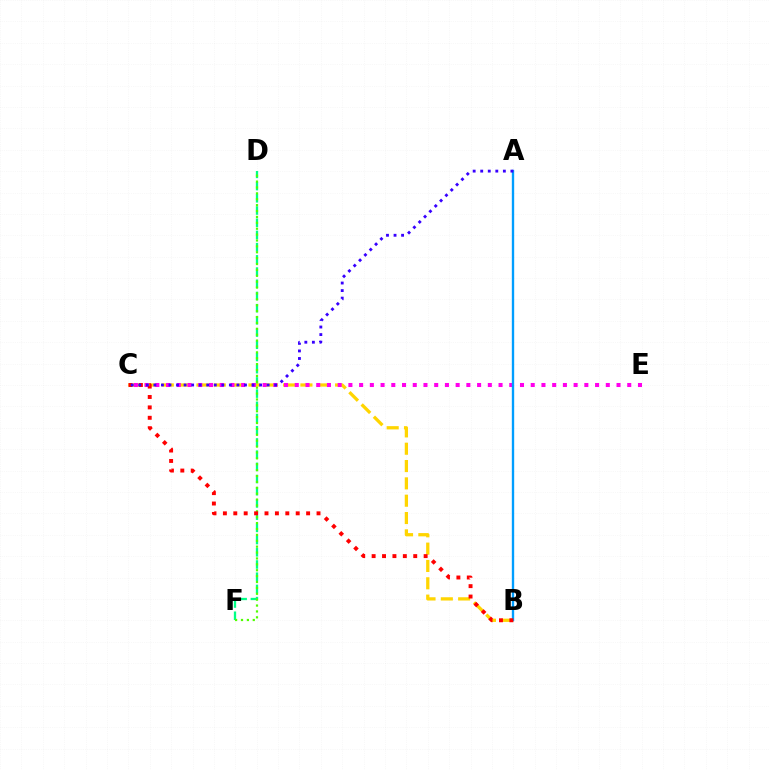{('D', 'F'): [{'color': '#00ff86', 'line_style': 'dashed', 'thickness': 1.66}, {'color': '#4fff00', 'line_style': 'dotted', 'thickness': 1.6}], ('B', 'C'): [{'color': '#ffd500', 'line_style': 'dashed', 'thickness': 2.35}, {'color': '#ff0000', 'line_style': 'dotted', 'thickness': 2.83}], ('C', 'E'): [{'color': '#ff00ed', 'line_style': 'dotted', 'thickness': 2.91}], ('A', 'B'): [{'color': '#009eff', 'line_style': 'solid', 'thickness': 1.69}], ('A', 'C'): [{'color': '#3700ff', 'line_style': 'dotted', 'thickness': 2.05}]}